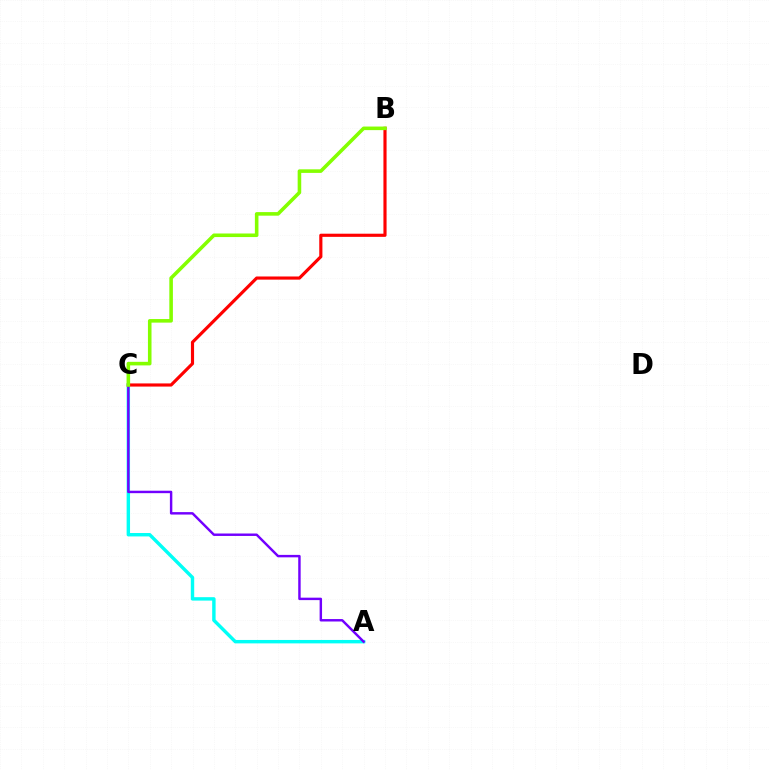{('A', 'C'): [{'color': '#00fff6', 'line_style': 'solid', 'thickness': 2.46}, {'color': '#7200ff', 'line_style': 'solid', 'thickness': 1.76}], ('B', 'C'): [{'color': '#ff0000', 'line_style': 'solid', 'thickness': 2.27}, {'color': '#84ff00', 'line_style': 'solid', 'thickness': 2.57}]}